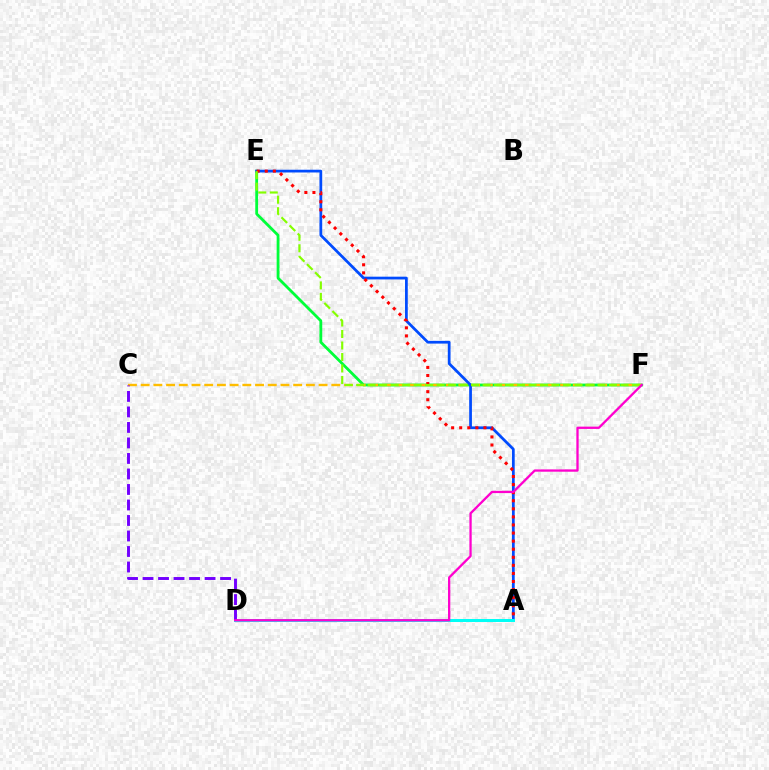{('E', 'F'): [{'color': '#00ff39', 'line_style': 'solid', 'thickness': 2.02}, {'color': '#84ff00', 'line_style': 'dashed', 'thickness': 1.56}], ('A', 'E'): [{'color': '#004bff', 'line_style': 'solid', 'thickness': 1.97}, {'color': '#ff0000', 'line_style': 'dotted', 'thickness': 2.19}], ('A', 'D'): [{'color': '#00fff6', 'line_style': 'solid', 'thickness': 2.16}], ('C', 'F'): [{'color': '#ffbd00', 'line_style': 'dashed', 'thickness': 1.73}], ('C', 'D'): [{'color': '#7200ff', 'line_style': 'dashed', 'thickness': 2.11}], ('D', 'F'): [{'color': '#ff00cf', 'line_style': 'solid', 'thickness': 1.65}]}